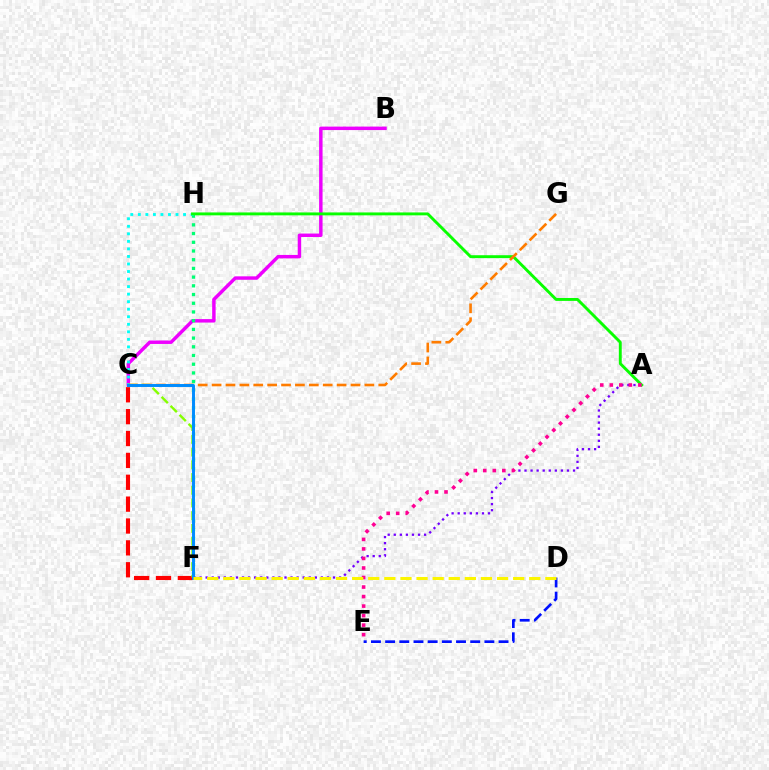{('B', 'C'): [{'color': '#ee00ff', 'line_style': 'solid', 'thickness': 2.49}], ('A', 'F'): [{'color': '#7200ff', 'line_style': 'dotted', 'thickness': 1.65}], ('F', 'H'): [{'color': '#00ff74', 'line_style': 'dotted', 'thickness': 2.37}], ('C', 'H'): [{'color': '#00fff6', 'line_style': 'dotted', 'thickness': 2.05}], ('A', 'H'): [{'color': '#08ff00', 'line_style': 'solid', 'thickness': 2.09}], ('C', 'F'): [{'color': '#ff0000', 'line_style': 'dashed', 'thickness': 2.97}, {'color': '#84ff00', 'line_style': 'dashed', 'thickness': 1.73}, {'color': '#008cff', 'line_style': 'solid', 'thickness': 2.12}], ('A', 'E'): [{'color': '#ff0094', 'line_style': 'dotted', 'thickness': 2.59}], ('C', 'G'): [{'color': '#ff7c00', 'line_style': 'dashed', 'thickness': 1.89}], ('D', 'E'): [{'color': '#0010ff', 'line_style': 'dashed', 'thickness': 1.93}], ('D', 'F'): [{'color': '#fcf500', 'line_style': 'dashed', 'thickness': 2.19}]}